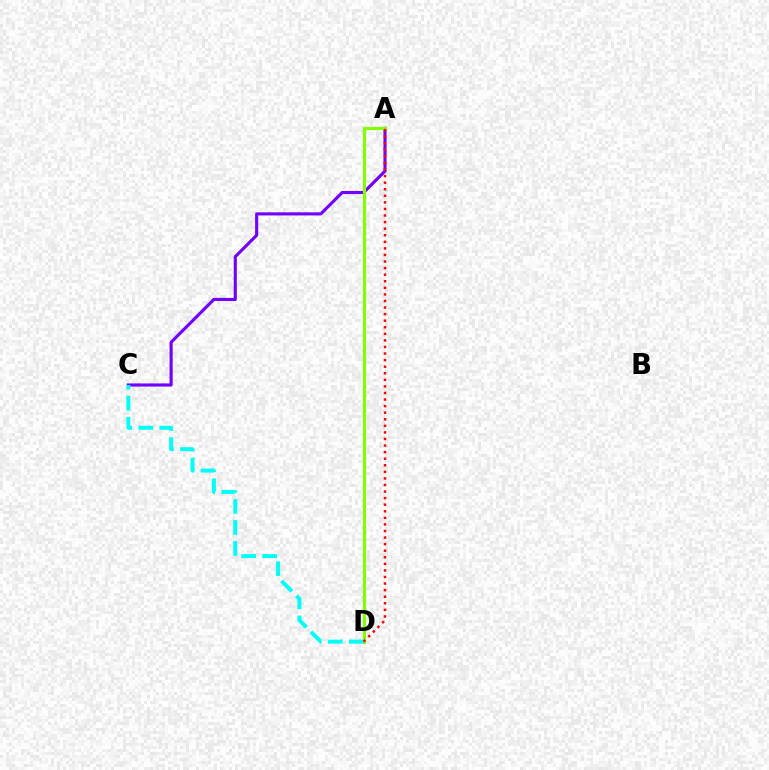{('A', 'C'): [{'color': '#7200ff', 'line_style': 'solid', 'thickness': 2.24}], ('A', 'D'): [{'color': '#84ff00', 'line_style': 'solid', 'thickness': 2.27}, {'color': '#ff0000', 'line_style': 'dotted', 'thickness': 1.79}], ('C', 'D'): [{'color': '#00fff6', 'line_style': 'dashed', 'thickness': 2.85}]}